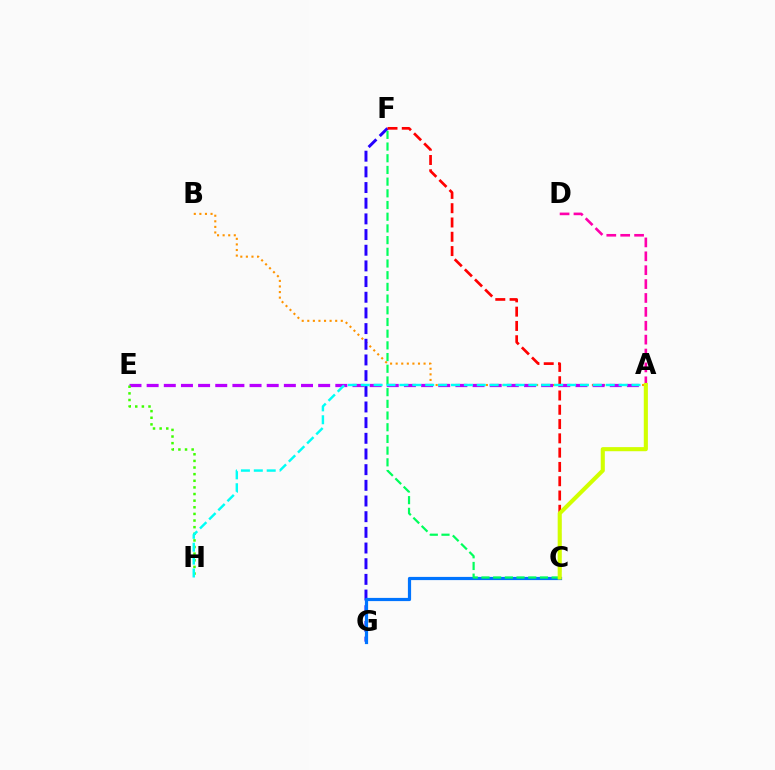{('A', 'D'): [{'color': '#ff00ac', 'line_style': 'dashed', 'thickness': 1.89}], ('A', 'B'): [{'color': '#ff9400', 'line_style': 'dotted', 'thickness': 1.52}], ('A', 'E'): [{'color': '#b900ff', 'line_style': 'dashed', 'thickness': 2.33}], ('F', 'G'): [{'color': '#2500ff', 'line_style': 'dashed', 'thickness': 2.13}], ('C', 'F'): [{'color': '#ff0000', 'line_style': 'dashed', 'thickness': 1.94}, {'color': '#00ff5c', 'line_style': 'dashed', 'thickness': 1.59}], ('E', 'H'): [{'color': '#3dff00', 'line_style': 'dotted', 'thickness': 1.8}], ('C', 'G'): [{'color': '#0074ff', 'line_style': 'solid', 'thickness': 2.3}], ('A', 'H'): [{'color': '#00fff6', 'line_style': 'dashed', 'thickness': 1.75}], ('A', 'C'): [{'color': '#d1ff00', 'line_style': 'solid', 'thickness': 2.95}]}